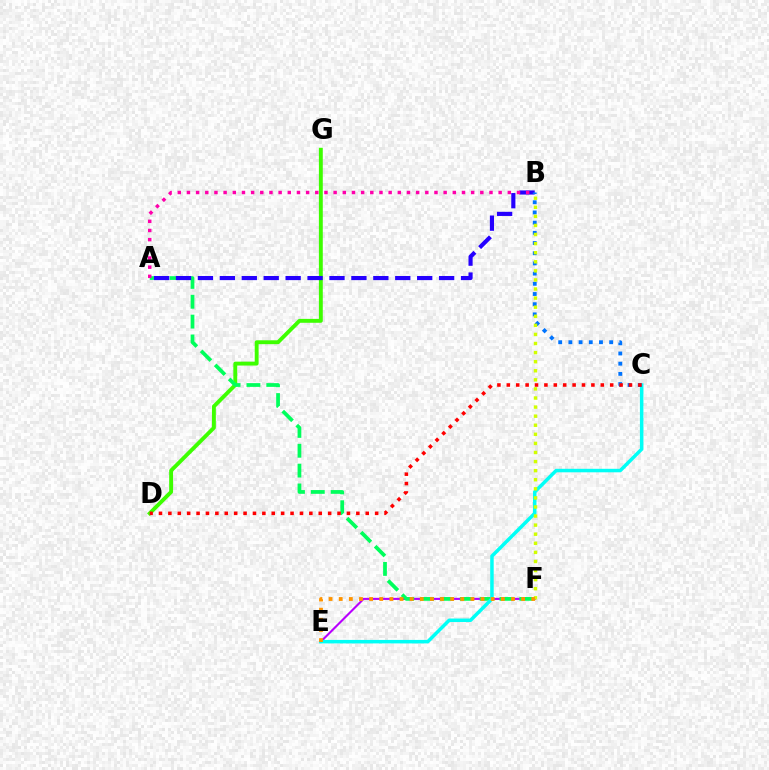{('D', 'G'): [{'color': '#3dff00', 'line_style': 'solid', 'thickness': 2.8}], ('E', 'F'): [{'color': '#b900ff', 'line_style': 'solid', 'thickness': 1.52}, {'color': '#ff9400', 'line_style': 'dotted', 'thickness': 2.75}], ('A', 'F'): [{'color': '#00ff5c', 'line_style': 'dashed', 'thickness': 2.7}], ('C', 'E'): [{'color': '#00fff6', 'line_style': 'solid', 'thickness': 2.52}], ('A', 'B'): [{'color': '#2500ff', 'line_style': 'dashed', 'thickness': 2.98}, {'color': '#ff00ac', 'line_style': 'dotted', 'thickness': 2.49}], ('B', 'C'): [{'color': '#0074ff', 'line_style': 'dotted', 'thickness': 2.77}], ('C', 'D'): [{'color': '#ff0000', 'line_style': 'dotted', 'thickness': 2.55}], ('B', 'F'): [{'color': '#d1ff00', 'line_style': 'dotted', 'thickness': 2.47}]}